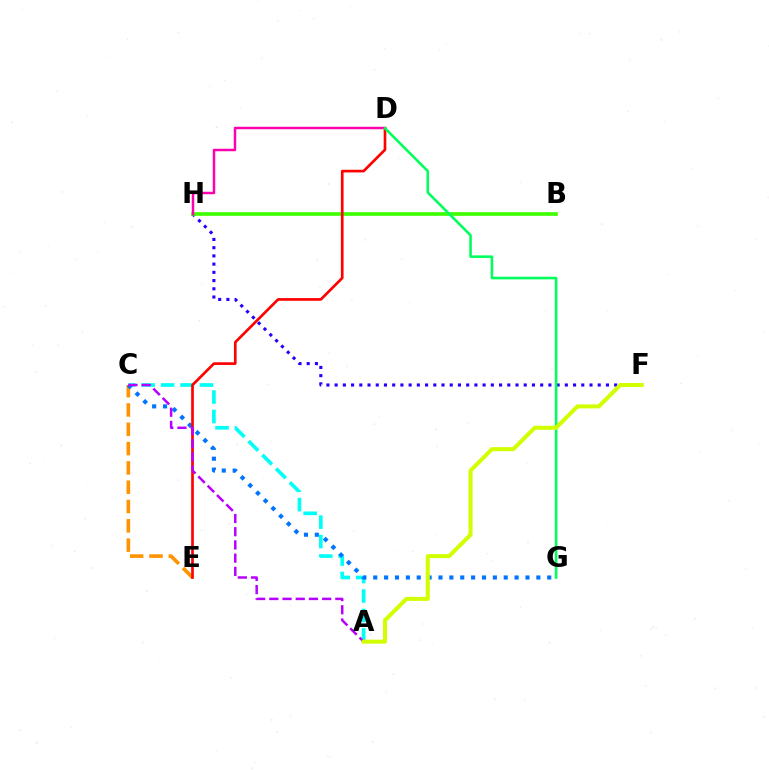{('A', 'C'): [{'color': '#00fff6', 'line_style': 'dashed', 'thickness': 2.64}, {'color': '#b900ff', 'line_style': 'dashed', 'thickness': 1.8}], ('F', 'H'): [{'color': '#2500ff', 'line_style': 'dotted', 'thickness': 2.23}], ('C', 'E'): [{'color': '#ff9400', 'line_style': 'dashed', 'thickness': 2.62}], ('C', 'G'): [{'color': '#0074ff', 'line_style': 'dotted', 'thickness': 2.95}], ('B', 'H'): [{'color': '#3dff00', 'line_style': 'solid', 'thickness': 2.63}], ('D', 'H'): [{'color': '#ff00ac', 'line_style': 'solid', 'thickness': 1.79}], ('D', 'E'): [{'color': '#ff0000', 'line_style': 'solid', 'thickness': 1.92}], ('D', 'G'): [{'color': '#00ff5c', 'line_style': 'solid', 'thickness': 1.86}], ('A', 'F'): [{'color': '#d1ff00', 'line_style': 'solid', 'thickness': 2.9}]}